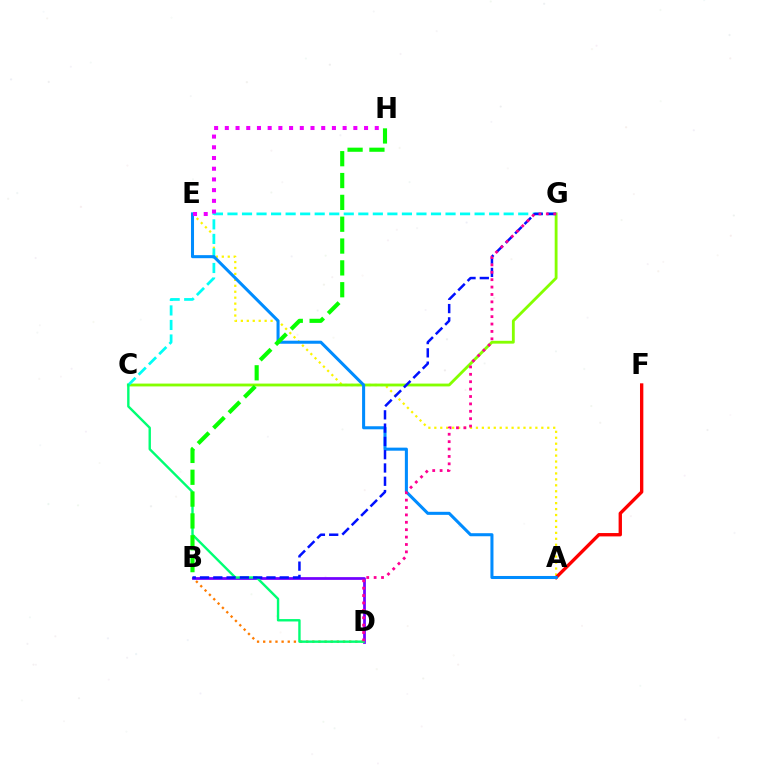{('A', 'E'): [{'color': '#fcf500', 'line_style': 'dotted', 'thickness': 1.61}, {'color': '#008cff', 'line_style': 'solid', 'thickness': 2.2}], ('A', 'F'): [{'color': '#ff0000', 'line_style': 'solid', 'thickness': 2.41}], ('C', 'G'): [{'color': '#84ff00', 'line_style': 'solid', 'thickness': 2.04}, {'color': '#00fff6', 'line_style': 'dashed', 'thickness': 1.97}], ('B', 'D'): [{'color': '#ff7c00', 'line_style': 'dotted', 'thickness': 1.67}, {'color': '#7200ff', 'line_style': 'solid', 'thickness': 1.98}], ('E', 'H'): [{'color': '#ee00ff', 'line_style': 'dotted', 'thickness': 2.91}], ('C', 'D'): [{'color': '#00ff74', 'line_style': 'solid', 'thickness': 1.73}], ('B', 'G'): [{'color': '#0010ff', 'line_style': 'dashed', 'thickness': 1.8}], ('B', 'H'): [{'color': '#08ff00', 'line_style': 'dashed', 'thickness': 2.97}], ('D', 'G'): [{'color': '#ff0094', 'line_style': 'dotted', 'thickness': 2.01}]}